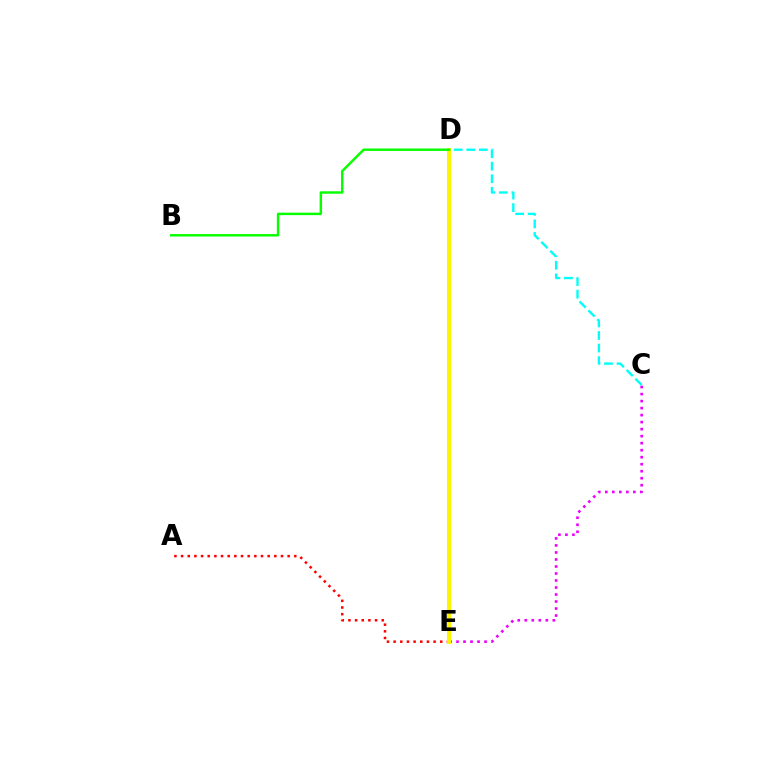{('C', 'D'): [{'color': '#00fff6', 'line_style': 'dashed', 'thickness': 1.71}], ('C', 'E'): [{'color': '#ee00ff', 'line_style': 'dotted', 'thickness': 1.91}], ('A', 'E'): [{'color': '#ff0000', 'line_style': 'dotted', 'thickness': 1.81}], ('D', 'E'): [{'color': '#0010ff', 'line_style': 'solid', 'thickness': 2.7}, {'color': '#fcf500', 'line_style': 'solid', 'thickness': 2.91}], ('B', 'D'): [{'color': '#08ff00', 'line_style': 'solid', 'thickness': 1.77}]}